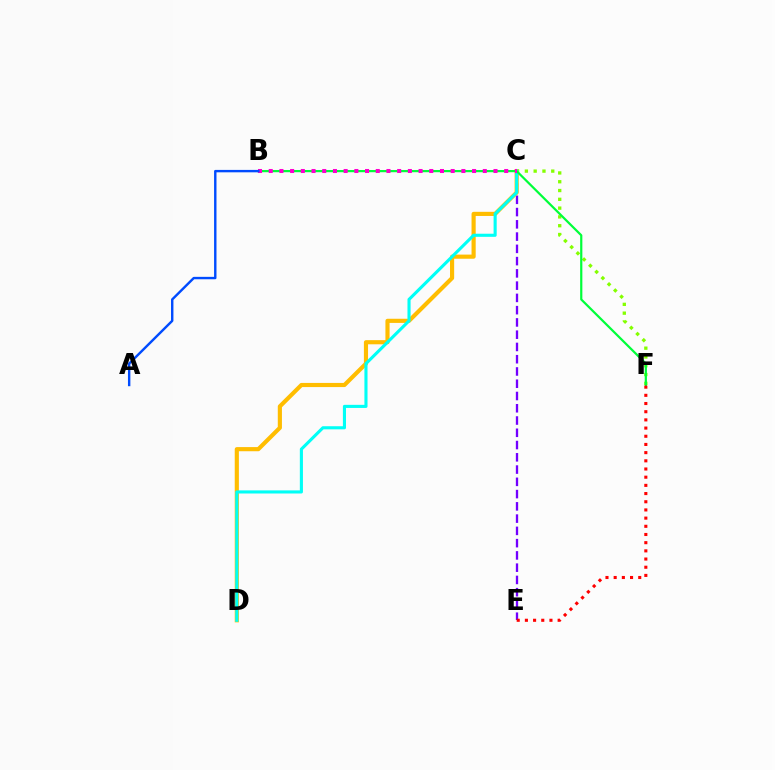{('C', 'E'): [{'color': '#7200ff', 'line_style': 'dashed', 'thickness': 1.67}], ('C', 'D'): [{'color': '#ffbd00', 'line_style': 'solid', 'thickness': 2.98}, {'color': '#00fff6', 'line_style': 'solid', 'thickness': 2.24}], ('C', 'F'): [{'color': '#84ff00', 'line_style': 'dotted', 'thickness': 2.39}], ('B', 'F'): [{'color': '#00ff39', 'line_style': 'solid', 'thickness': 1.59}], ('B', 'C'): [{'color': '#ff00cf', 'line_style': 'dotted', 'thickness': 2.91}], ('E', 'F'): [{'color': '#ff0000', 'line_style': 'dotted', 'thickness': 2.22}], ('A', 'B'): [{'color': '#004bff', 'line_style': 'solid', 'thickness': 1.74}]}